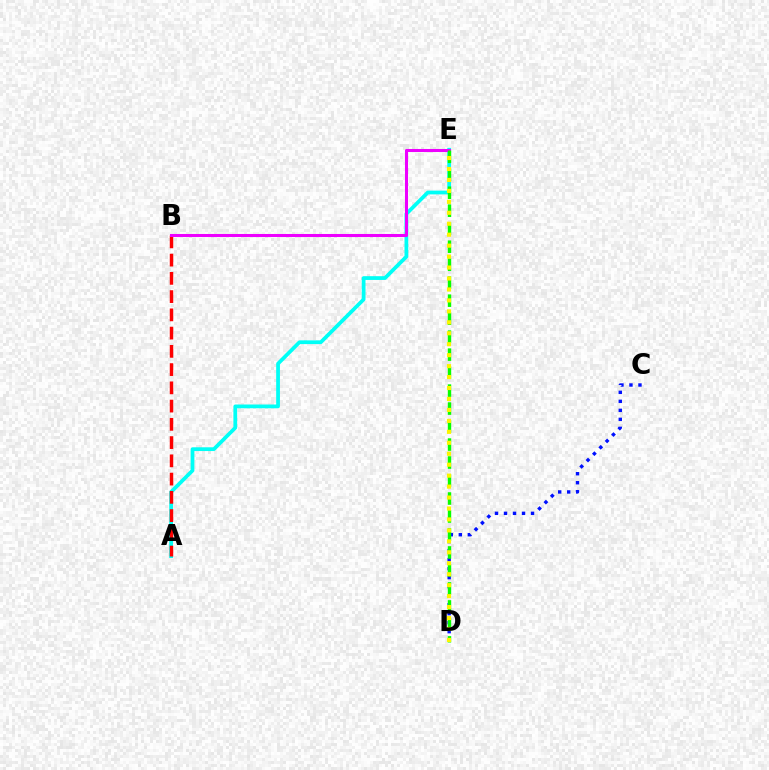{('C', 'D'): [{'color': '#0010ff', 'line_style': 'dotted', 'thickness': 2.45}], ('A', 'E'): [{'color': '#00fff6', 'line_style': 'solid', 'thickness': 2.71}], ('A', 'B'): [{'color': '#ff0000', 'line_style': 'dashed', 'thickness': 2.48}], ('B', 'E'): [{'color': '#ee00ff', 'line_style': 'solid', 'thickness': 2.2}], ('D', 'E'): [{'color': '#08ff00', 'line_style': 'dashed', 'thickness': 2.44}, {'color': '#fcf500', 'line_style': 'dotted', 'thickness': 2.98}]}